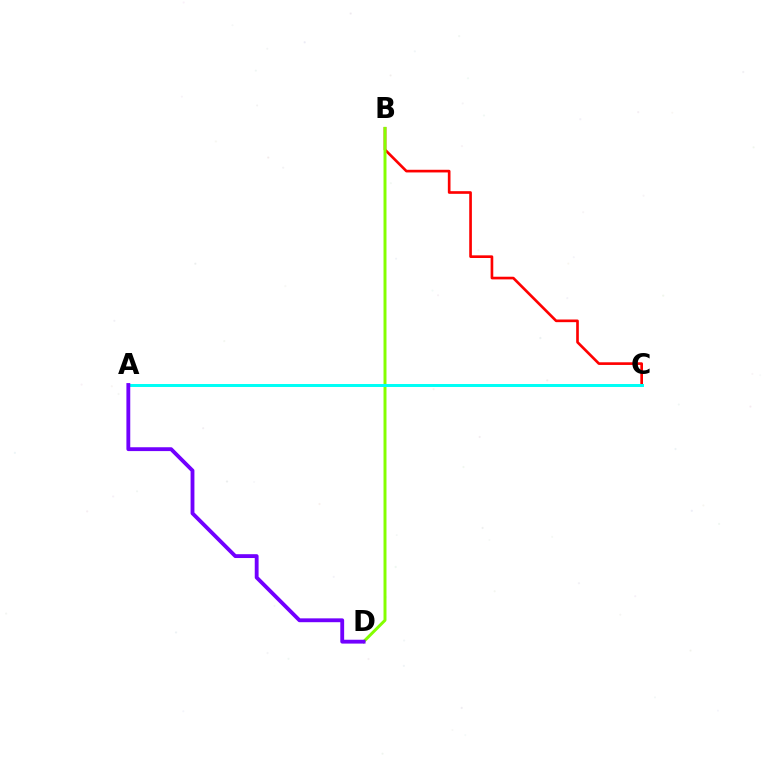{('B', 'C'): [{'color': '#ff0000', 'line_style': 'solid', 'thickness': 1.91}], ('B', 'D'): [{'color': '#84ff00', 'line_style': 'solid', 'thickness': 2.14}], ('A', 'C'): [{'color': '#00fff6', 'line_style': 'solid', 'thickness': 2.14}], ('A', 'D'): [{'color': '#7200ff', 'line_style': 'solid', 'thickness': 2.77}]}